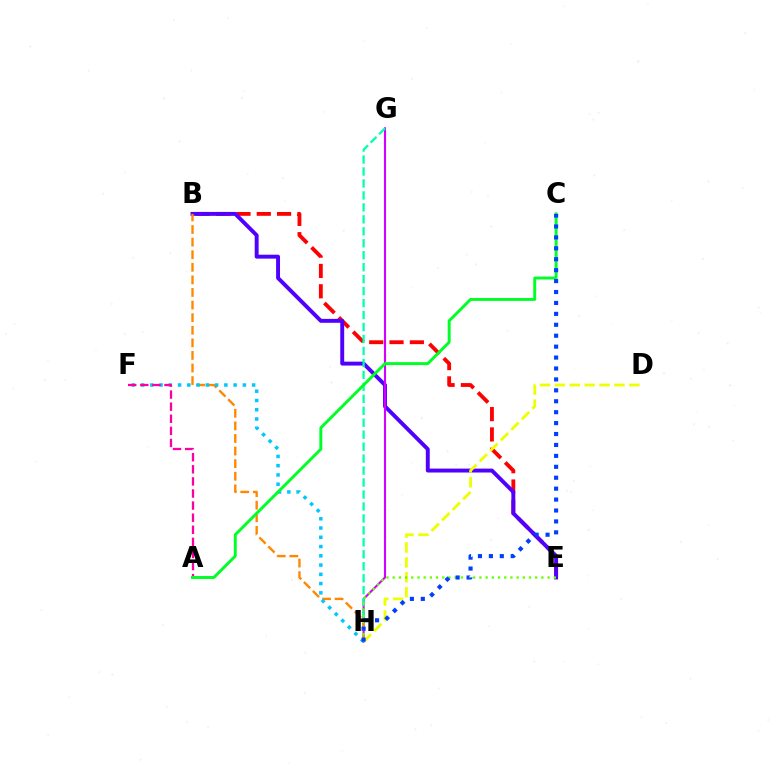{('B', 'E'): [{'color': '#ff0000', 'line_style': 'dashed', 'thickness': 2.76}, {'color': '#4f00ff', 'line_style': 'solid', 'thickness': 2.82}], ('G', 'H'): [{'color': '#d600ff', 'line_style': 'solid', 'thickness': 1.51}, {'color': '#00ffaf', 'line_style': 'dashed', 'thickness': 1.63}], ('D', 'H'): [{'color': '#eeff00', 'line_style': 'dashed', 'thickness': 2.02}], ('B', 'H'): [{'color': '#ff8800', 'line_style': 'dashed', 'thickness': 1.71}], ('E', 'H'): [{'color': '#66ff00', 'line_style': 'dotted', 'thickness': 1.68}], ('F', 'H'): [{'color': '#00c7ff', 'line_style': 'dotted', 'thickness': 2.52}], ('A', 'F'): [{'color': '#ff00a0', 'line_style': 'dashed', 'thickness': 1.64}], ('A', 'C'): [{'color': '#00ff27', 'line_style': 'solid', 'thickness': 2.11}], ('C', 'H'): [{'color': '#003fff', 'line_style': 'dotted', 'thickness': 2.97}]}